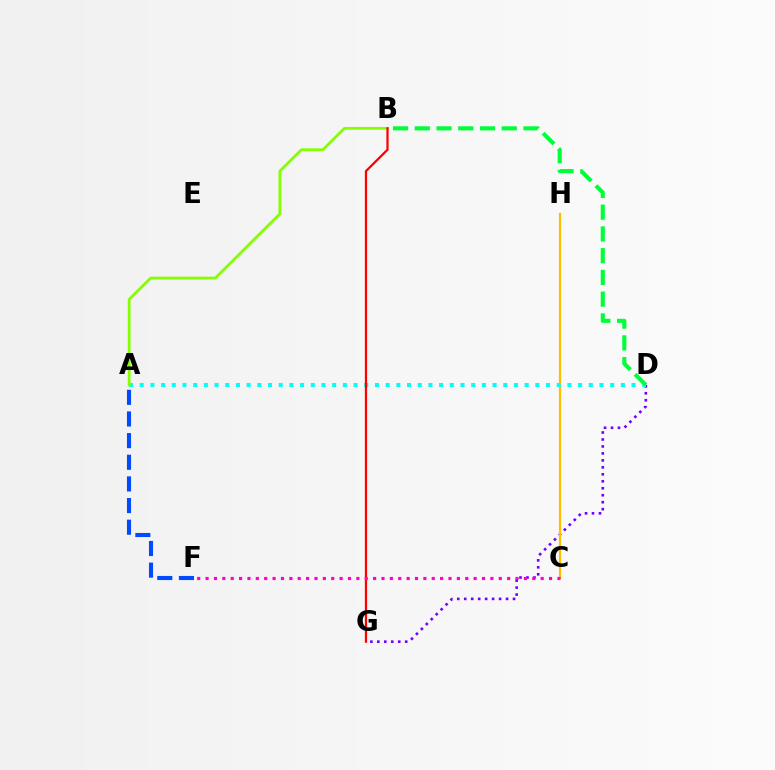{('D', 'G'): [{'color': '#7200ff', 'line_style': 'dotted', 'thickness': 1.89}], ('C', 'H'): [{'color': '#ffbd00', 'line_style': 'solid', 'thickness': 1.6}], ('A', 'D'): [{'color': '#00fff6', 'line_style': 'dotted', 'thickness': 2.91}], ('A', 'F'): [{'color': '#004bff', 'line_style': 'dashed', 'thickness': 2.94}], ('B', 'D'): [{'color': '#00ff39', 'line_style': 'dashed', 'thickness': 2.95}], ('A', 'B'): [{'color': '#84ff00', 'line_style': 'solid', 'thickness': 1.99}], ('B', 'G'): [{'color': '#ff0000', 'line_style': 'solid', 'thickness': 1.62}], ('C', 'F'): [{'color': '#ff00cf', 'line_style': 'dotted', 'thickness': 2.28}]}